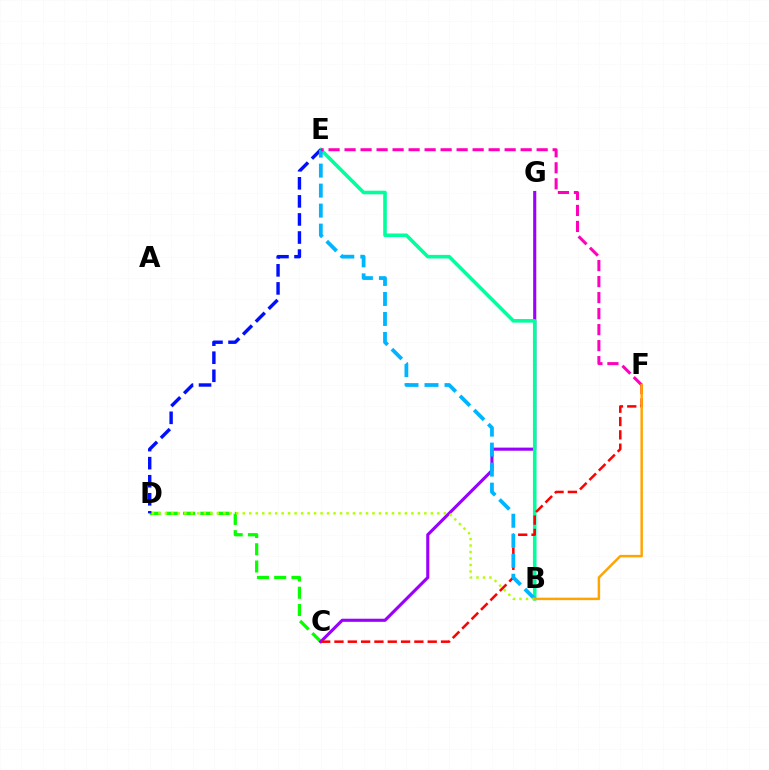{('C', 'D'): [{'color': '#08ff00', 'line_style': 'dashed', 'thickness': 2.34}], ('C', 'G'): [{'color': '#9b00ff', 'line_style': 'solid', 'thickness': 2.24}], ('B', 'E'): [{'color': '#00ff9d', 'line_style': 'solid', 'thickness': 2.58}, {'color': '#00b5ff', 'line_style': 'dashed', 'thickness': 2.72}], ('C', 'F'): [{'color': '#ff0000', 'line_style': 'dashed', 'thickness': 1.81}], ('D', 'E'): [{'color': '#0010ff', 'line_style': 'dashed', 'thickness': 2.45}], ('B', 'D'): [{'color': '#b3ff00', 'line_style': 'dotted', 'thickness': 1.76}], ('E', 'F'): [{'color': '#ff00bd', 'line_style': 'dashed', 'thickness': 2.17}], ('B', 'F'): [{'color': '#ffa500', 'line_style': 'solid', 'thickness': 1.78}]}